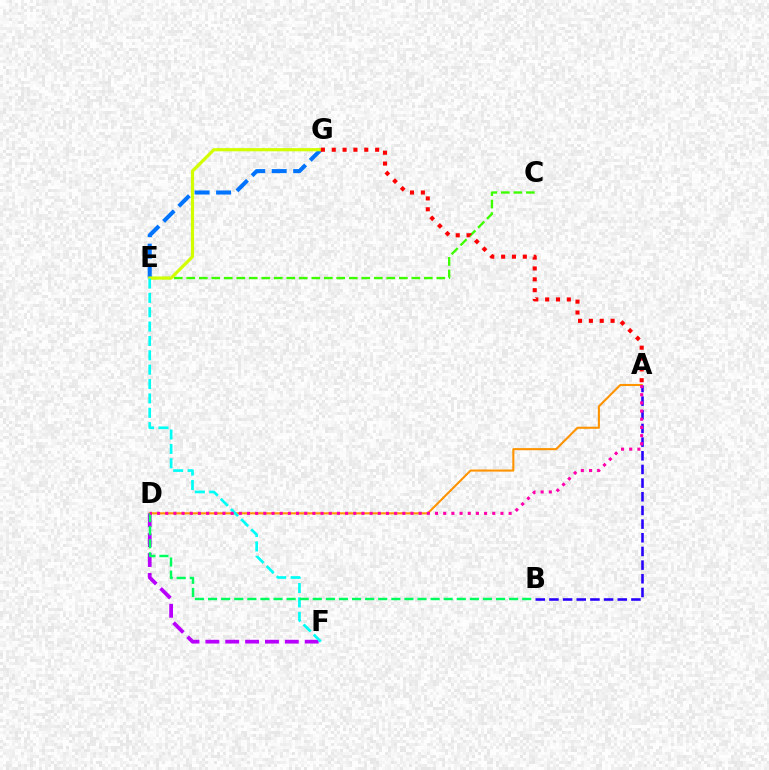{('A', 'D'): [{'color': '#ff9400', 'line_style': 'solid', 'thickness': 1.51}, {'color': '#ff00ac', 'line_style': 'dotted', 'thickness': 2.22}], ('C', 'E'): [{'color': '#3dff00', 'line_style': 'dashed', 'thickness': 1.7}], ('E', 'G'): [{'color': '#0074ff', 'line_style': 'dashed', 'thickness': 2.92}, {'color': '#d1ff00', 'line_style': 'solid', 'thickness': 2.28}], ('D', 'F'): [{'color': '#b900ff', 'line_style': 'dashed', 'thickness': 2.7}], ('A', 'B'): [{'color': '#2500ff', 'line_style': 'dashed', 'thickness': 1.86}], ('E', 'F'): [{'color': '#00fff6', 'line_style': 'dashed', 'thickness': 1.95}], ('B', 'D'): [{'color': '#00ff5c', 'line_style': 'dashed', 'thickness': 1.78}], ('A', 'G'): [{'color': '#ff0000', 'line_style': 'dotted', 'thickness': 2.95}]}